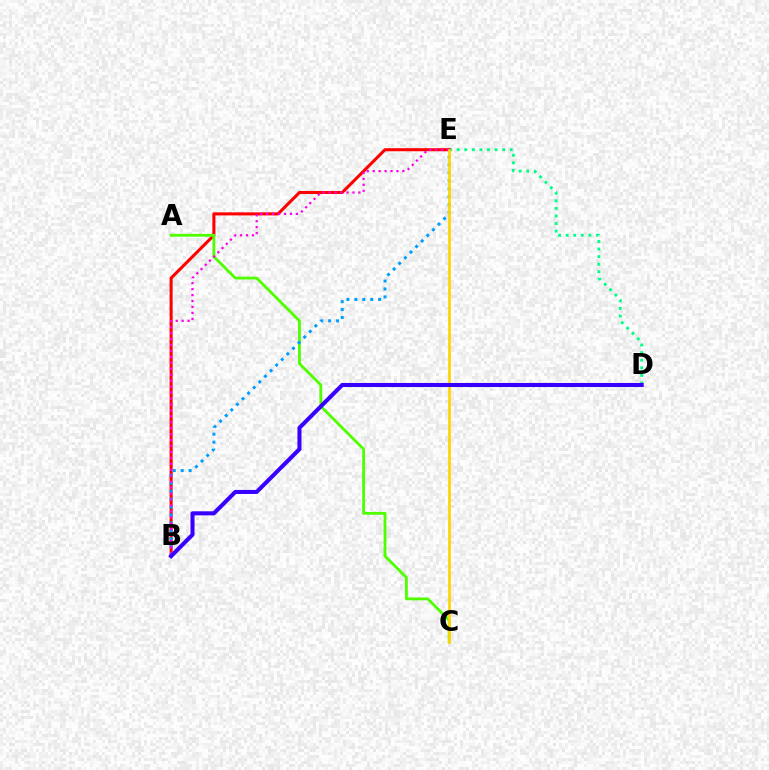{('D', 'E'): [{'color': '#00ff86', 'line_style': 'dotted', 'thickness': 2.06}], ('B', 'E'): [{'color': '#ff0000', 'line_style': 'solid', 'thickness': 2.2}, {'color': '#009eff', 'line_style': 'dotted', 'thickness': 2.15}, {'color': '#ff00ed', 'line_style': 'dotted', 'thickness': 1.62}], ('A', 'C'): [{'color': '#4fff00', 'line_style': 'solid', 'thickness': 2.03}], ('C', 'E'): [{'color': '#ffd500', 'line_style': 'solid', 'thickness': 1.94}], ('B', 'D'): [{'color': '#3700ff', 'line_style': 'solid', 'thickness': 2.92}]}